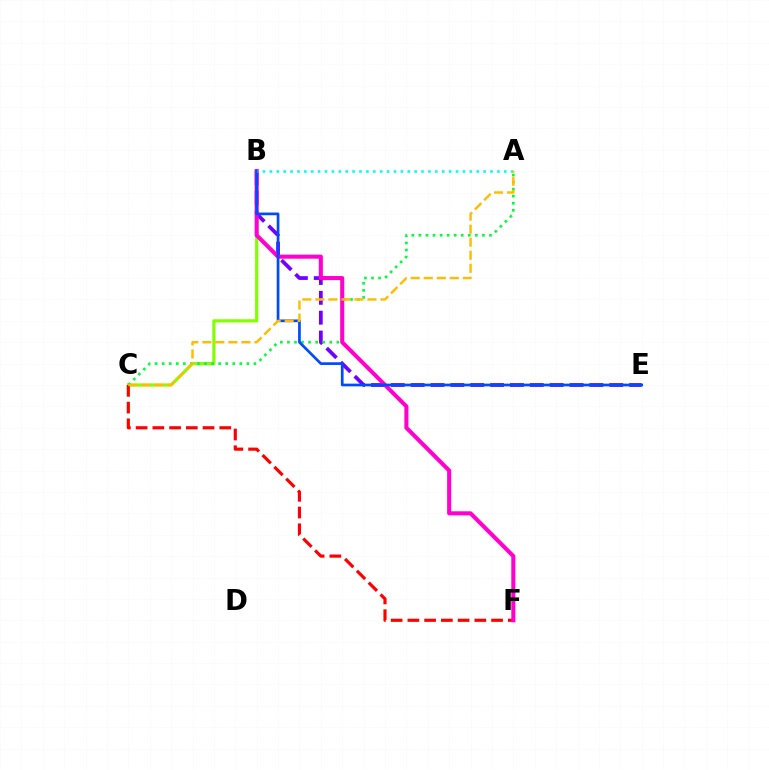{('B', 'C'): [{'color': '#84ff00', 'line_style': 'solid', 'thickness': 2.29}], ('C', 'F'): [{'color': '#ff0000', 'line_style': 'dashed', 'thickness': 2.27}], ('B', 'E'): [{'color': '#7200ff', 'line_style': 'dashed', 'thickness': 2.7}, {'color': '#004bff', 'line_style': 'solid', 'thickness': 1.95}], ('A', 'C'): [{'color': '#00ff39', 'line_style': 'dotted', 'thickness': 1.92}, {'color': '#ffbd00', 'line_style': 'dashed', 'thickness': 1.77}], ('B', 'F'): [{'color': '#ff00cf', 'line_style': 'solid', 'thickness': 2.93}], ('A', 'B'): [{'color': '#00fff6', 'line_style': 'dotted', 'thickness': 1.87}]}